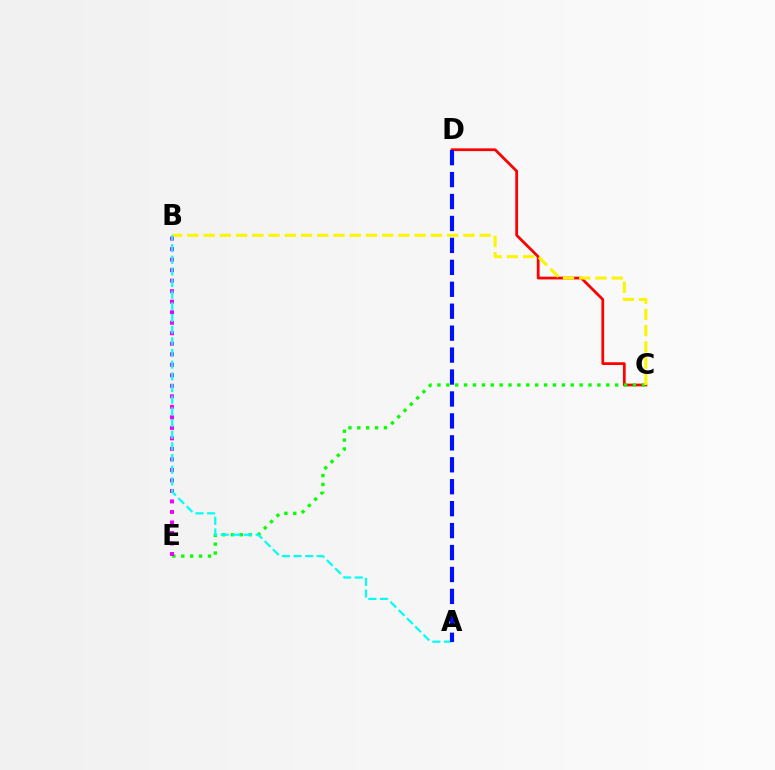{('C', 'D'): [{'color': '#ff0000', 'line_style': 'solid', 'thickness': 1.98}], ('C', 'E'): [{'color': '#08ff00', 'line_style': 'dotted', 'thickness': 2.41}], ('B', 'C'): [{'color': '#fcf500', 'line_style': 'dashed', 'thickness': 2.21}], ('B', 'E'): [{'color': '#ee00ff', 'line_style': 'dotted', 'thickness': 2.86}], ('A', 'B'): [{'color': '#00fff6', 'line_style': 'dashed', 'thickness': 1.58}], ('A', 'D'): [{'color': '#0010ff', 'line_style': 'dashed', 'thickness': 2.98}]}